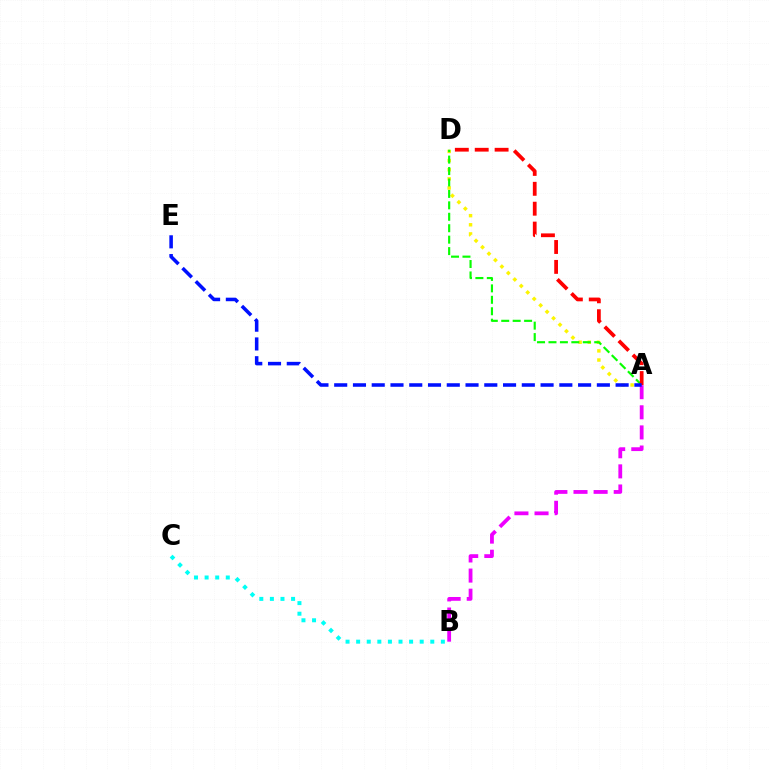{('A', 'D'): [{'color': '#fcf500', 'line_style': 'dotted', 'thickness': 2.48}, {'color': '#08ff00', 'line_style': 'dashed', 'thickness': 1.55}, {'color': '#ff0000', 'line_style': 'dashed', 'thickness': 2.7}], ('B', 'C'): [{'color': '#00fff6', 'line_style': 'dotted', 'thickness': 2.88}], ('A', 'B'): [{'color': '#ee00ff', 'line_style': 'dashed', 'thickness': 2.73}], ('A', 'E'): [{'color': '#0010ff', 'line_style': 'dashed', 'thickness': 2.55}]}